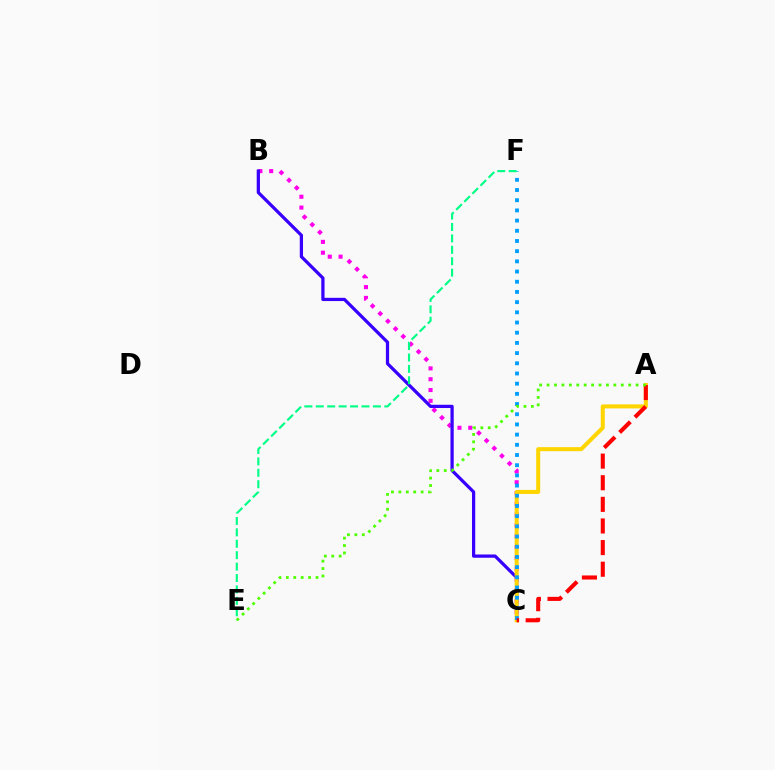{('B', 'C'): [{'color': '#ff00ed', 'line_style': 'dotted', 'thickness': 2.94}, {'color': '#3700ff', 'line_style': 'solid', 'thickness': 2.34}], ('A', 'C'): [{'color': '#ffd500', 'line_style': 'solid', 'thickness': 2.9}, {'color': '#ff0000', 'line_style': 'dashed', 'thickness': 2.94}], ('C', 'F'): [{'color': '#009eff', 'line_style': 'dotted', 'thickness': 2.77}], ('E', 'F'): [{'color': '#00ff86', 'line_style': 'dashed', 'thickness': 1.55}], ('A', 'E'): [{'color': '#4fff00', 'line_style': 'dotted', 'thickness': 2.02}]}